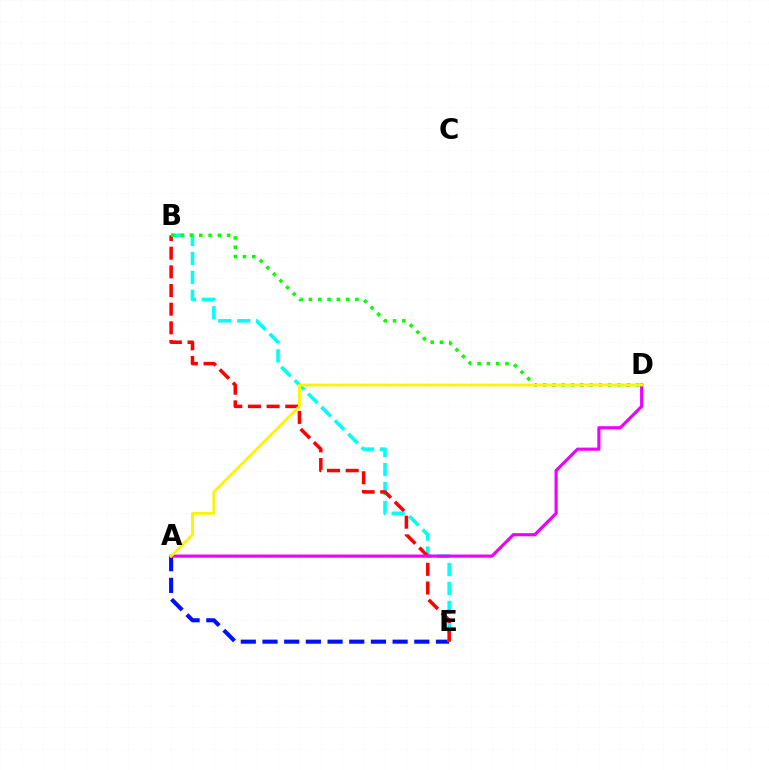{('A', 'E'): [{'color': '#0010ff', 'line_style': 'dashed', 'thickness': 2.95}], ('B', 'E'): [{'color': '#00fff6', 'line_style': 'dashed', 'thickness': 2.57}, {'color': '#ff0000', 'line_style': 'dashed', 'thickness': 2.54}], ('A', 'D'): [{'color': '#ee00ff', 'line_style': 'solid', 'thickness': 2.26}, {'color': '#fcf500', 'line_style': 'solid', 'thickness': 2.04}], ('B', 'D'): [{'color': '#08ff00', 'line_style': 'dotted', 'thickness': 2.53}]}